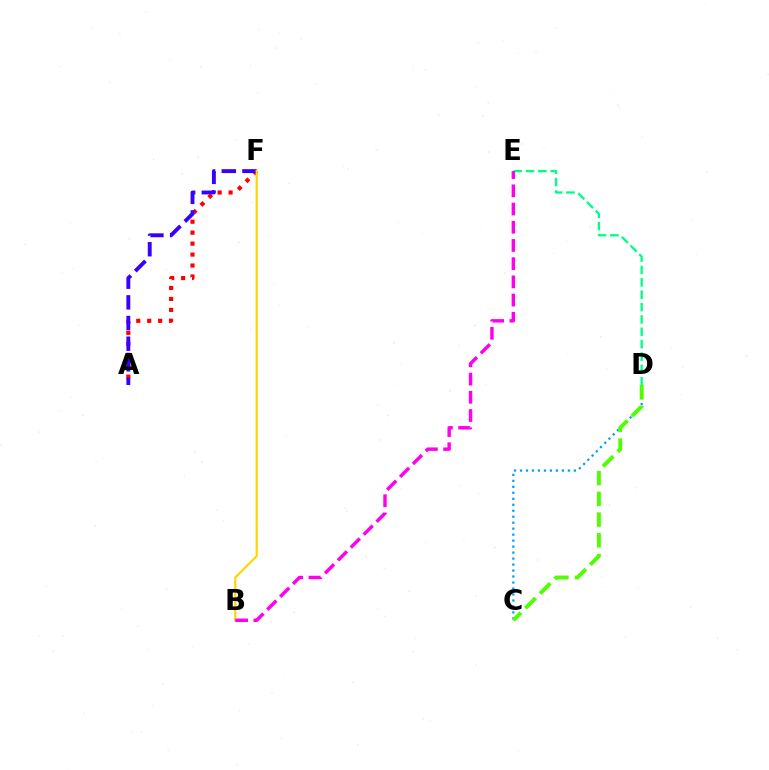{('C', 'D'): [{'color': '#009eff', 'line_style': 'dotted', 'thickness': 1.63}, {'color': '#4fff00', 'line_style': 'dashed', 'thickness': 2.82}], ('A', 'F'): [{'color': '#ff0000', 'line_style': 'dotted', 'thickness': 2.98}, {'color': '#3700ff', 'line_style': 'dashed', 'thickness': 2.81}], ('B', 'F'): [{'color': '#ffd500', 'line_style': 'solid', 'thickness': 1.58}], ('D', 'E'): [{'color': '#00ff86', 'line_style': 'dashed', 'thickness': 1.68}], ('B', 'E'): [{'color': '#ff00ed', 'line_style': 'dashed', 'thickness': 2.47}]}